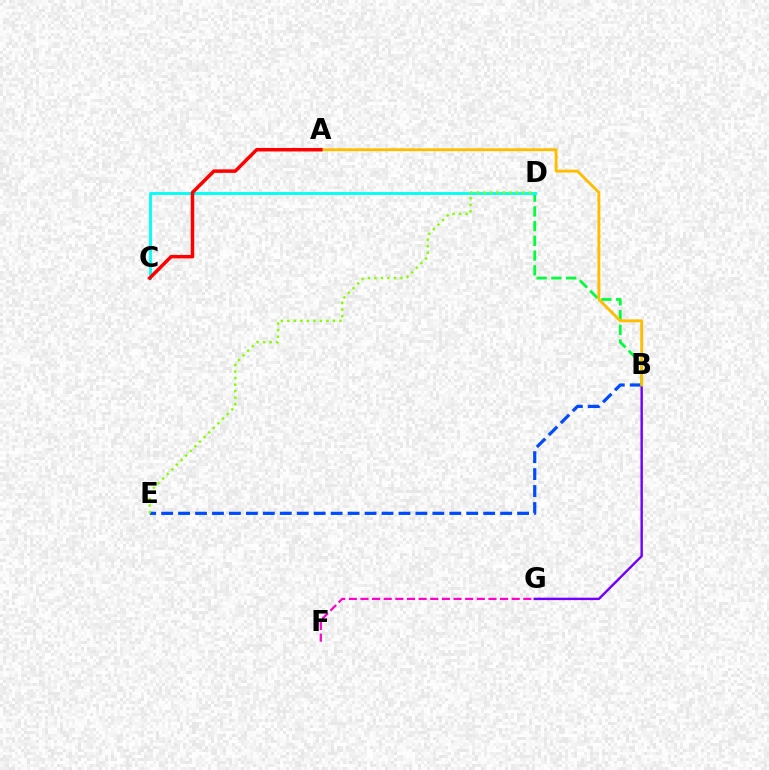{('B', 'G'): [{'color': '#7200ff', 'line_style': 'solid', 'thickness': 1.74}], ('B', 'E'): [{'color': '#004bff', 'line_style': 'dashed', 'thickness': 2.3}], ('B', 'D'): [{'color': '#00ff39', 'line_style': 'dashed', 'thickness': 2.0}], ('C', 'D'): [{'color': '#00fff6', 'line_style': 'solid', 'thickness': 2.04}], ('A', 'B'): [{'color': '#ffbd00', 'line_style': 'solid', 'thickness': 2.05}], ('F', 'G'): [{'color': '#ff00cf', 'line_style': 'dashed', 'thickness': 1.58}], ('D', 'E'): [{'color': '#84ff00', 'line_style': 'dotted', 'thickness': 1.77}], ('A', 'C'): [{'color': '#ff0000', 'line_style': 'solid', 'thickness': 2.51}]}